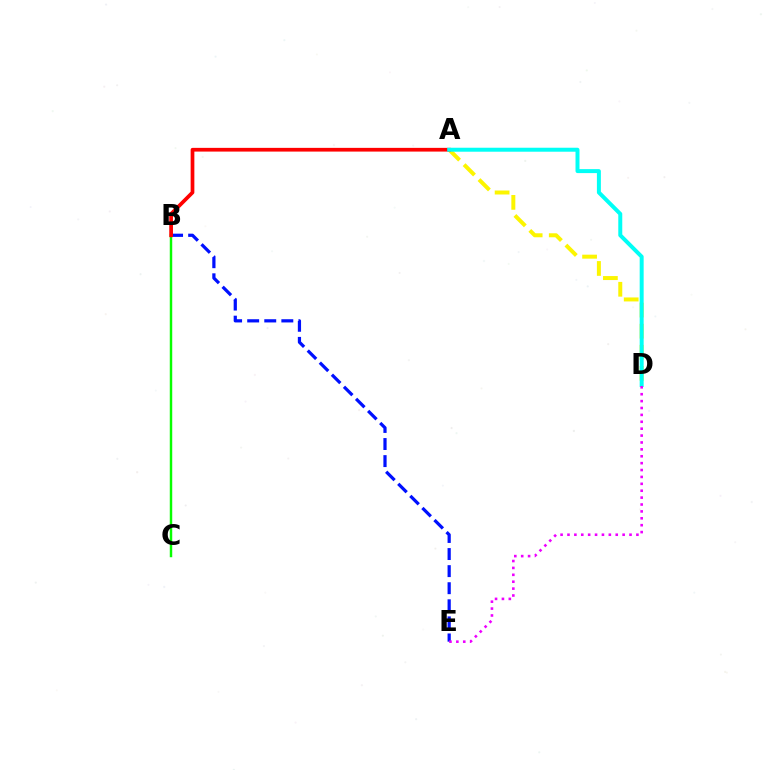{('A', 'D'): [{'color': '#fcf500', 'line_style': 'dashed', 'thickness': 2.87}, {'color': '#00fff6', 'line_style': 'solid', 'thickness': 2.86}], ('B', 'E'): [{'color': '#0010ff', 'line_style': 'dashed', 'thickness': 2.32}], ('B', 'C'): [{'color': '#08ff00', 'line_style': 'solid', 'thickness': 1.77}], ('A', 'B'): [{'color': '#ff0000', 'line_style': 'solid', 'thickness': 2.68}], ('D', 'E'): [{'color': '#ee00ff', 'line_style': 'dotted', 'thickness': 1.87}]}